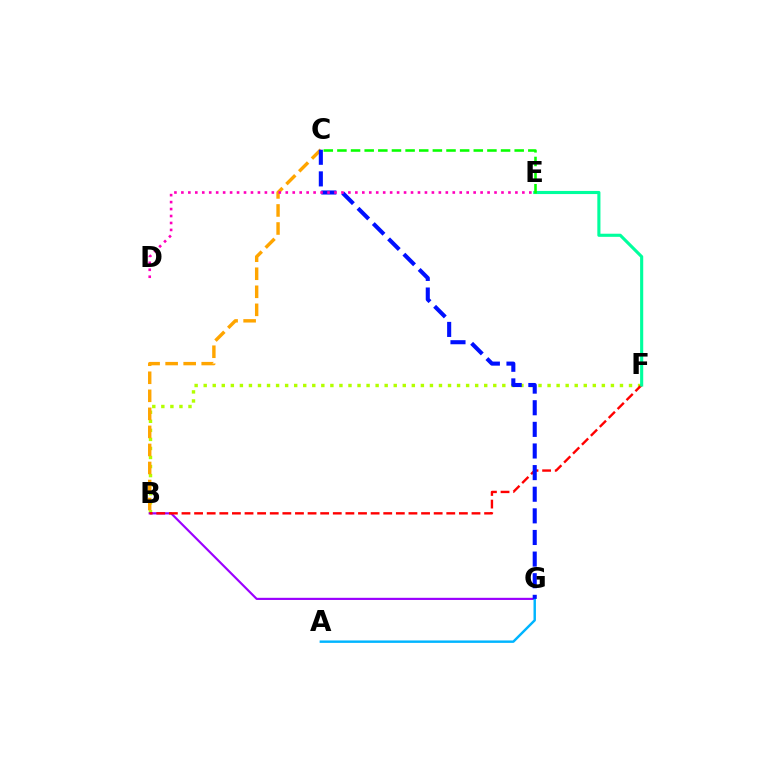{('B', 'F'): [{'color': '#b3ff00', 'line_style': 'dotted', 'thickness': 2.46}, {'color': '#ff0000', 'line_style': 'dashed', 'thickness': 1.71}], ('B', 'G'): [{'color': '#9b00ff', 'line_style': 'solid', 'thickness': 1.56}], ('A', 'G'): [{'color': '#00b5ff', 'line_style': 'solid', 'thickness': 1.75}], ('B', 'C'): [{'color': '#ffa500', 'line_style': 'dashed', 'thickness': 2.45}], ('E', 'F'): [{'color': '#00ff9d', 'line_style': 'solid', 'thickness': 2.24}], ('C', 'E'): [{'color': '#08ff00', 'line_style': 'dashed', 'thickness': 1.85}], ('C', 'G'): [{'color': '#0010ff', 'line_style': 'dashed', 'thickness': 2.94}], ('D', 'E'): [{'color': '#ff00bd', 'line_style': 'dotted', 'thickness': 1.89}]}